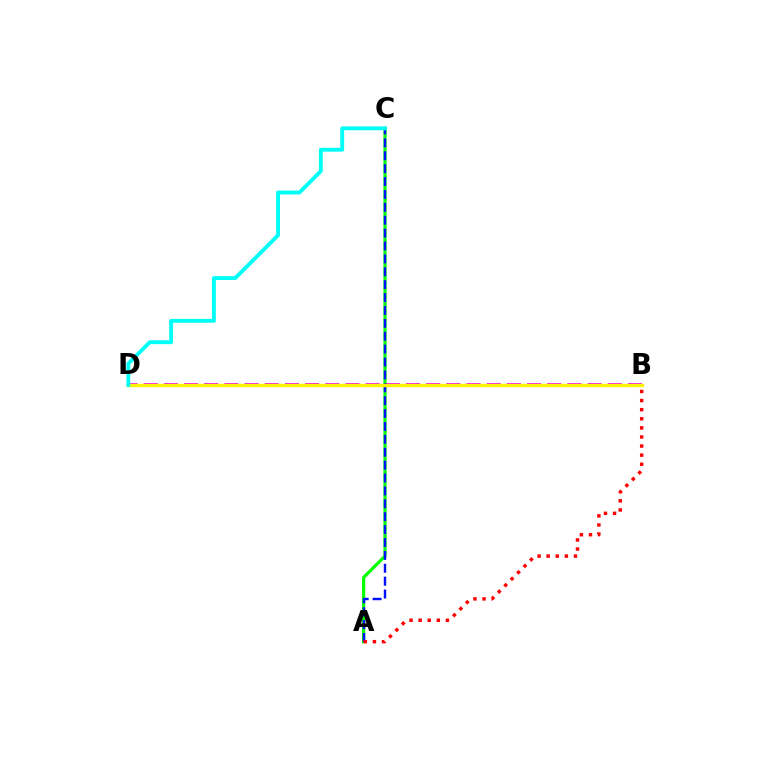{('A', 'C'): [{'color': '#08ff00', 'line_style': 'solid', 'thickness': 2.33}, {'color': '#0010ff', 'line_style': 'dashed', 'thickness': 1.75}], ('B', 'D'): [{'color': '#ee00ff', 'line_style': 'dashed', 'thickness': 2.74}, {'color': '#fcf500', 'line_style': 'solid', 'thickness': 2.44}], ('A', 'B'): [{'color': '#ff0000', 'line_style': 'dotted', 'thickness': 2.47}], ('C', 'D'): [{'color': '#00fff6', 'line_style': 'solid', 'thickness': 2.79}]}